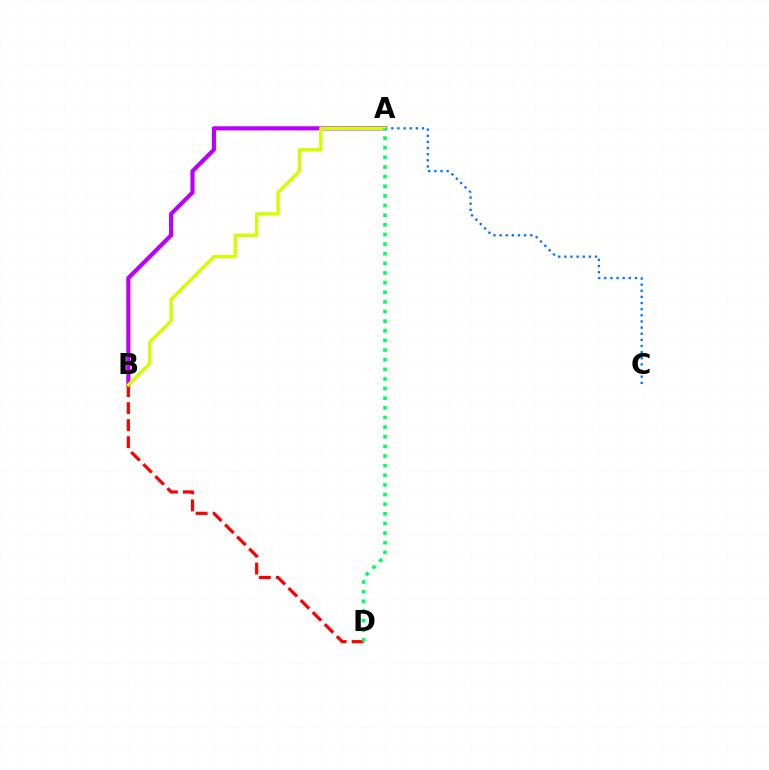{('A', 'B'): [{'color': '#b900ff', 'line_style': 'solid', 'thickness': 2.99}, {'color': '#d1ff00', 'line_style': 'solid', 'thickness': 2.42}], ('A', 'C'): [{'color': '#0074ff', 'line_style': 'dotted', 'thickness': 1.67}], ('B', 'D'): [{'color': '#ff0000', 'line_style': 'dashed', 'thickness': 2.32}], ('A', 'D'): [{'color': '#00ff5c', 'line_style': 'dotted', 'thickness': 2.62}]}